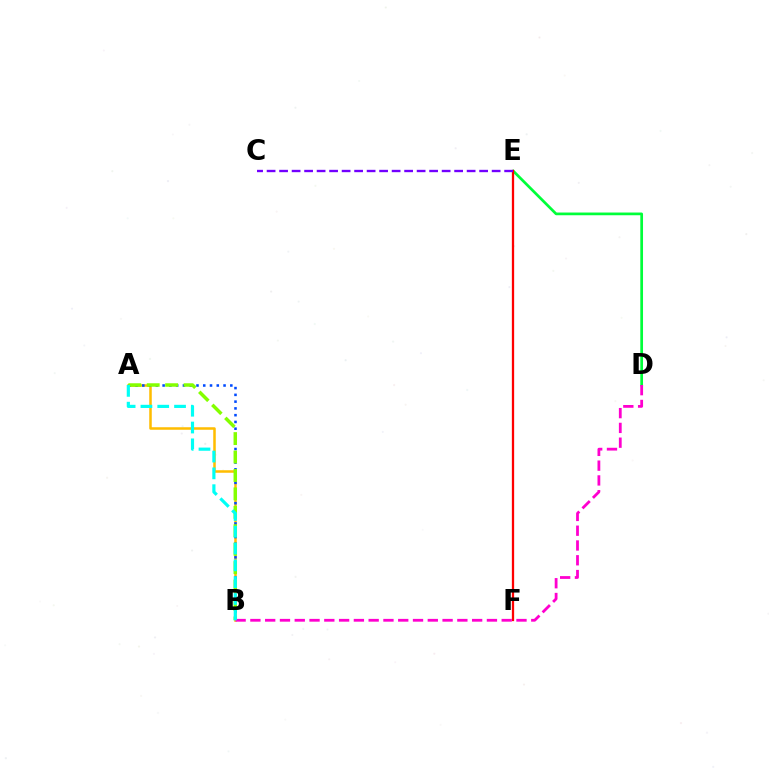{('A', 'B'): [{'color': '#ffbd00', 'line_style': 'solid', 'thickness': 1.81}, {'color': '#004bff', 'line_style': 'dotted', 'thickness': 1.84}, {'color': '#84ff00', 'line_style': 'dashed', 'thickness': 2.5}, {'color': '#00fff6', 'line_style': 'dashed', 'thickness': 2.28}], ('D', 'E'): [{'color': '#00ff39', 'line_style': 'solid', 'thickness': 1.95}], ('E', 'F'): [{'color': '#ff0000', 'line_style': 'solid', 'thickness': 1.64}], ('B', 'D'): [{'color': '#ff00cf', 'line_style': 'dashed', 'thickness': 2.01}], ('C', 'E'): [{'color': '#7200ff', 'line_style': 'dashed', 'thickness': 1.7}]}